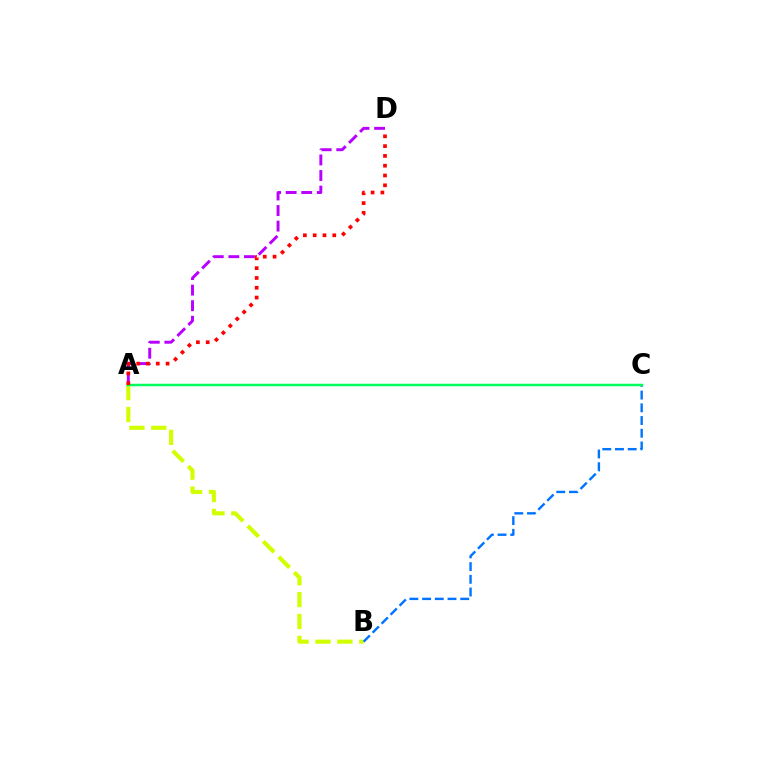{('A', 'B'): [{'color': '#d1ff00', 'line_style': 'dashed', 'thickness': 2.97}], ('B', 'C'): [{'color': '#0074ff', 'line_style': 'dashed', 'thickness': 1.73}], ('A', 'C'): [{'color': '#00ff5c', 'line_style': 'solid', 'thickness': 1.79}], ('A', 'D'): [{'color': '#b900ff', 'line_style': 'dashed', 'thickness': 2.11}, {'color': '#ff0000', 'line_style': 'dotted', 'thickness': 2.66}]}